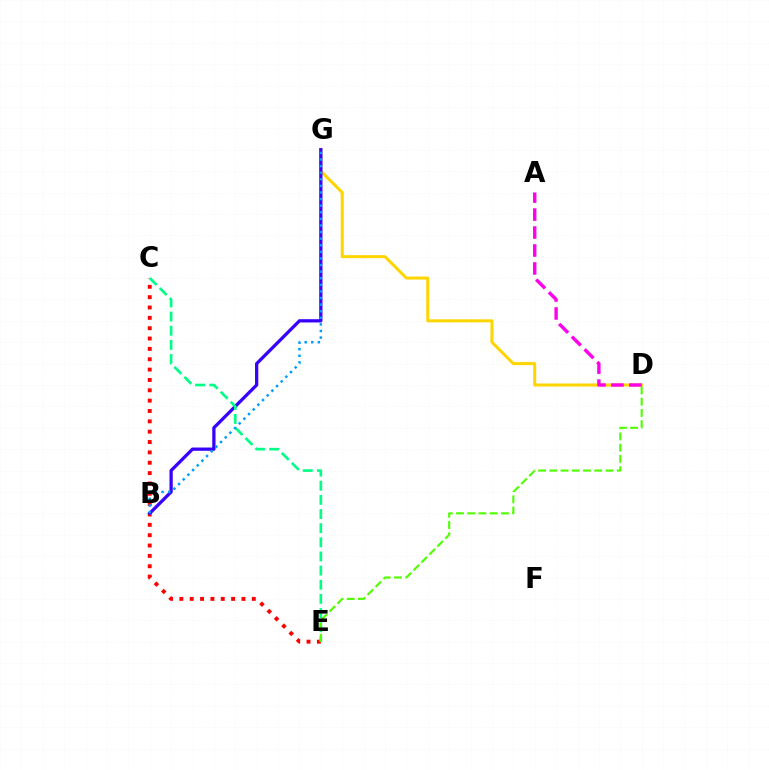{('C', 'E'): [{'color': '#ff0000', 'line_style': 'dotted', 'thickness': 2.81}, {'color': '#00ff86', 'line_style': 'dashed', 'thickness': 1.92}], ('D', 'G'): [{'color': '#ffd500', 'line_style': 'solid', 'thickness': 2.18}], ('B', 'G'): [{'color': '#3700ff', 'line_style': 'solid', 'thickness': 2.35}, {'color': '#009eff', 'line_style': 'dotted', 'thickness': 1.79}], ('D', 'E'): [{'color': '#4fff00', 'line_style': 'dashed', 'thickness': 1.53}], ('A', 'D'): [{'color': '#ff00ed', 'line_style': 'dashed', 'thickness': 2.44}]}